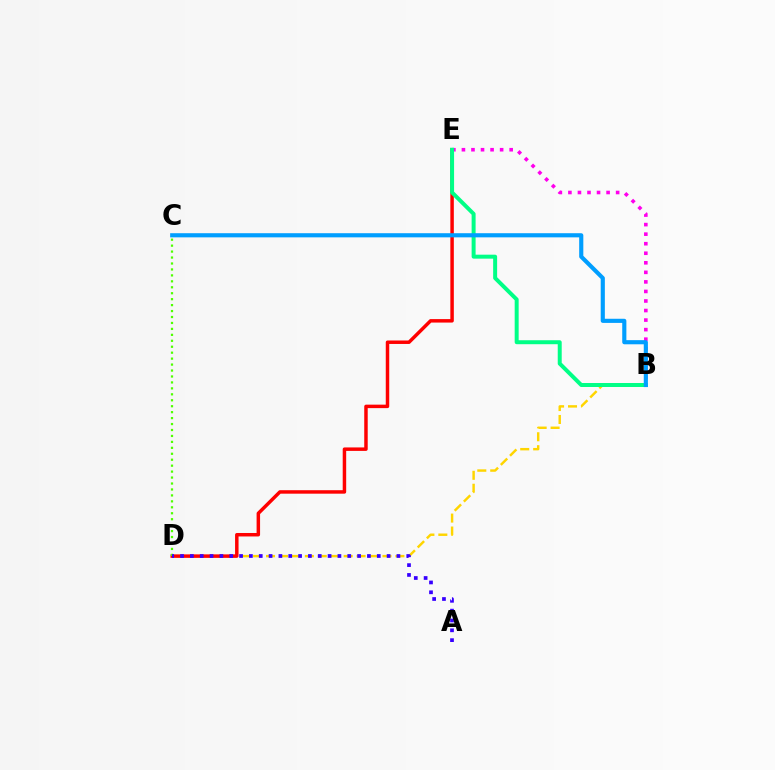{('B', 'D'): [{'color': '#ffd500', 'line_style': 'dashed', 'thickness': 1.76}], ('B', 'E'): [{'color': '#ff00ed', 'line_style': 'dotted', 'thickness': 2.59}, {'color': '#00ff86', 'line_style': 'solid', 'thickness': 2.86}], ('D', 'E'): [{'color': '#ff0000', 'line_style': 'solid', 'thickness': 2.5}], ('C', 'D'): [{'color': '#4fff00', 'line_style': 'dotted', 'thickness': 1.62}], ('A', 'D'): [{'color': '#3700ff', 'line_style': 'dotted', 'thickness': 2.67}], ('B', 'C'): [{'color': '#009eff', 'line_style': 'solid', 'thickness': 2.98}]}